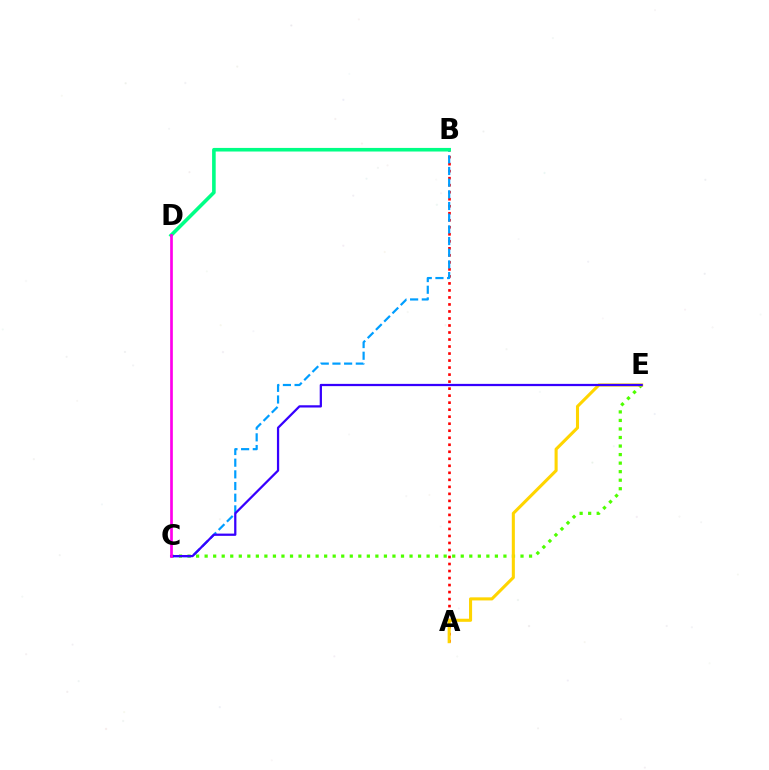{('C', 'E'): [{'color': '#4fff00', 'line_style': 'dotted', 'thickness': 2.32}, {'color': '#3700ff', 'line_style': 'solid', 'thickness': 1.62}], ('A', 'B'): [{'color': '#ff0000', 'line_style': 'dotted', 'thickness': 1.91}], ('B', 'C'): [{'color': '#009eff', 'line_style': 'dashed', 'thickness': 1.59}], ('A', 'E'): [{'color': '#ffd500', 'line_style': 'solid', 'thickness': 2.22}], ('B', 'D'): [{'color': '#00ff86', 'line_style': 'solid', 'thickness': 2.59}], ('C', 'D'): [{'color': '#ff00ed', 'line_style': 'solid', 'thickness': 1.94}]}